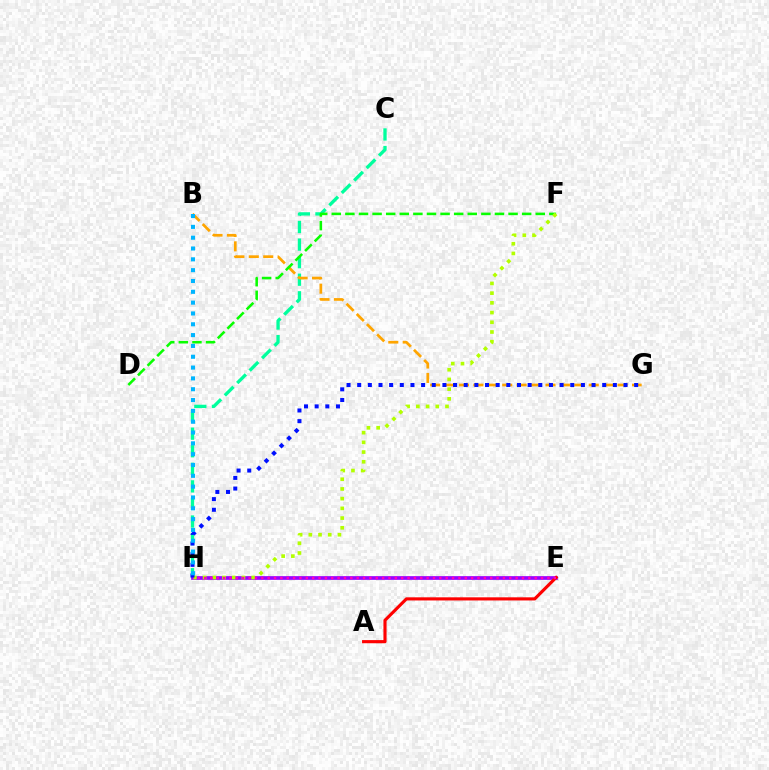{('C', 'H'): [{'color': '#00ff9d', 'line_style': 'dashed', 'thickness': 2.39}], ('B', 'G'): [{'color': '#ffa500', 'line_style': 'dashed', 'thickness': 1.96}], ('E', 'H'): [{'color': '#9b00ff', 'line_style': 'solid', 'thickness': 2.67}, {'color': '#ff00bd', 'line_style': 'dotted', 'thickness': 1.73}], ('D', 'F'): [{'color': '#08ff00', 'line_style': 'dashed', 'thickness': 1.85}], ('A', 'E'): [{'color': '#ff0000', 'line_style': 'solid', 'thickness': 2.26}], ('F', 'H'): [{'color': '#b3ff00', 'line_style': 'dotted', 'thickness': 2.64}], ('G', 'H'): [{'color': '#0010ff', 'line_style': 'dotted', 'thickness': 2.89}], ('B', 'H'): [{'color': '#00b5ff', 'line_style': 'dotted', 'thickness': 2.94}]}